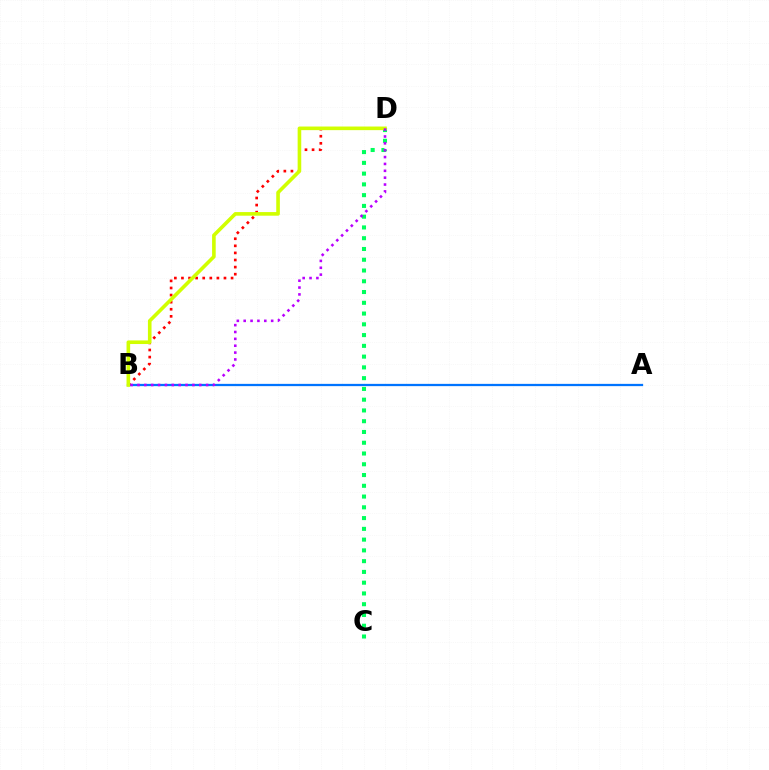{('A', 'B'): [{'color': '#0074ff', 'line_style': 'solid', 'thickness': 1.63}], ('C', 'D'): [{'color': '#00ff5c', 'line_style': 'dotted', 'thickness': 2.92}], ('B', 'D'): [{'color': '#ff0000', 'line_style': 'dotted', 'thickness': 1.93}, {'color': '#d1ff00', 'line_style': 'solid', 'thickness': 2.6}, {'color': '#b900ff', 'line_style': 'dotted', 'thickness': 1.86}]}